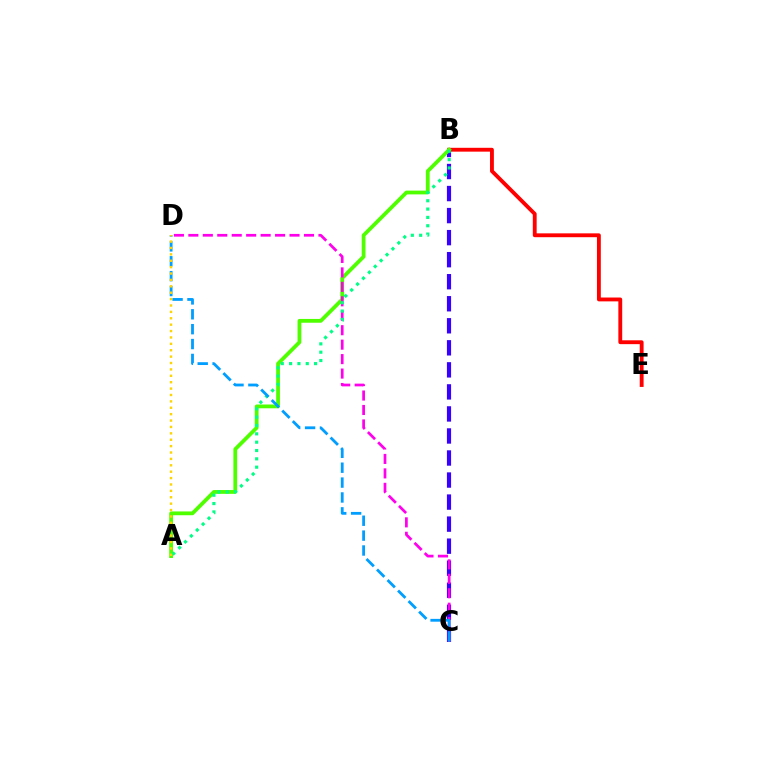{('B', 'C'): [{'color': '#3700ff', 'line_style': 'dashed', 'thickness': 2.99}], ('B', 'E'): [{'color': '#ff0000', 'line_style': 'solid', 'thickness': 2.77}], ('A', 'B'): [{'color': '#4fff00', 'line_style': 'solid', 'thickness': 2.72}, {'color': '#00ff86', 'line_style': 'dotted', 'thickness': 2.26}], ('C', 'D'): [{'color': '#ff00ed', 'line_style': 'dashed', 'thickness': 1.96}, {'color': '#009eff', 'line_style': 'dashed', 'thickness': 2.02}], ('A', 'D'): [{'color': '#ffd500', 'line_style': 'dotted', 'thickness': 1.74}]}